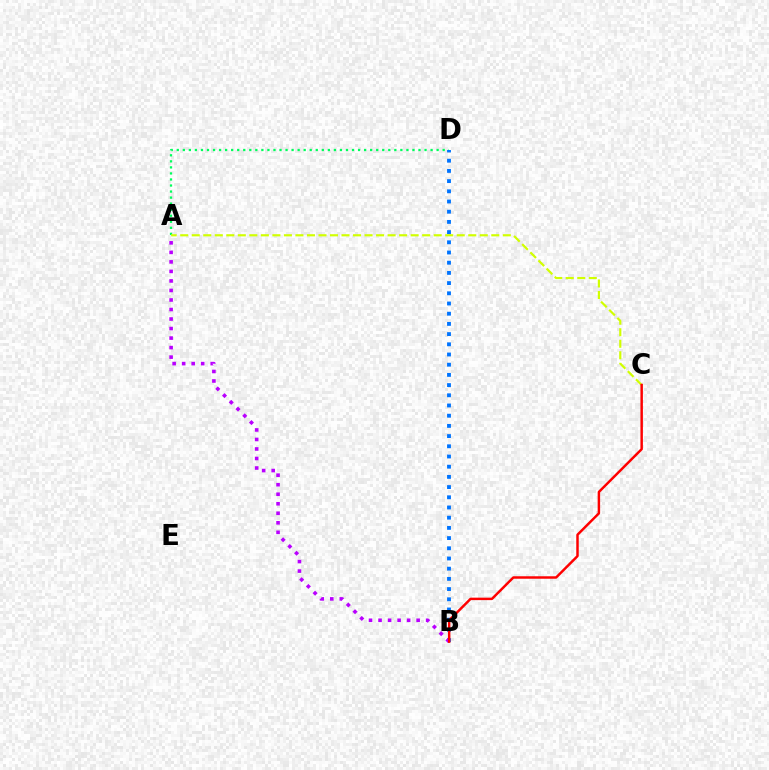{('A', 'D'): [{'color': '#00ff5c', 'line_style': 'dotted', 'thickness': 1.64}], ('B', 'D'): [{'color': '#0074ff', 'line_style': 'dotted', 'thickness': 2.77}], ('A', 'C'): [{'color': '#d1ff00', 'line_style': 'dashed', 'thickness': 1.57}], ('A', 'B'): [{'color': '#b900ff', 'line_style': 'dotted', 'thickness': 2.59}], ('B', 'C'): [{'color': '#ff0000', 'line_style': 'solid', 'thickness': 1.78}]}